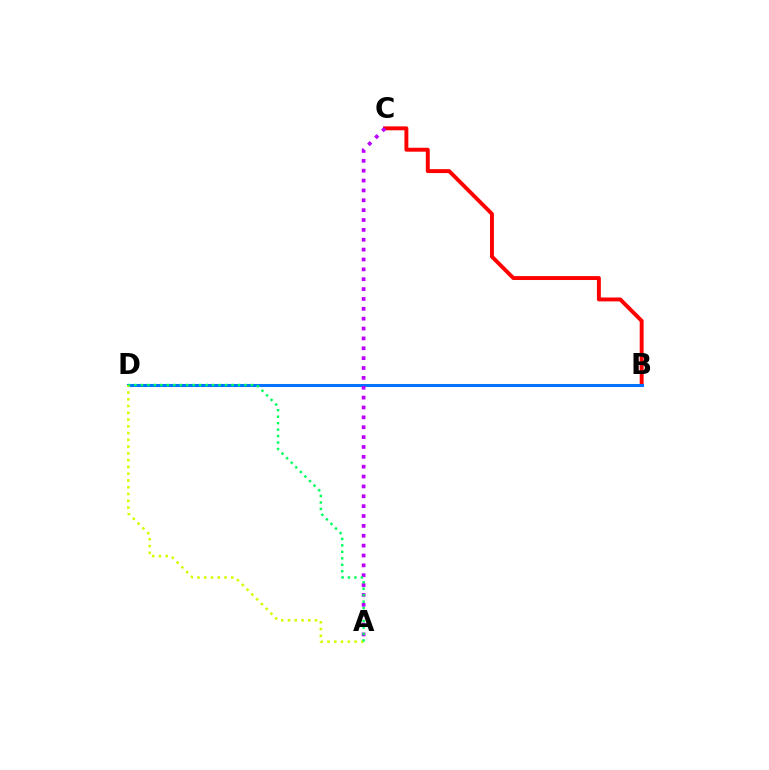{('B', 'C'): [{'color': '#ff0000', 'line_style': 'solid', 'thickness': 2.82}], ('B', 'D'): [{'color': '#0074ff', 'line_style': 'solid', 'thickness': 2.19}], ('A', 'D'): [{'color': '#d1ff00', 'line_style': 'dotted', 'thickness': 1.84}, {'color': '#00ff5c', 'line_style': 'dotted', 'thickness': 1.76}], ('A', 'C'): [{'color': '#b900ff', 'line_style': 'dotted', 'thickness': 2.68}]}